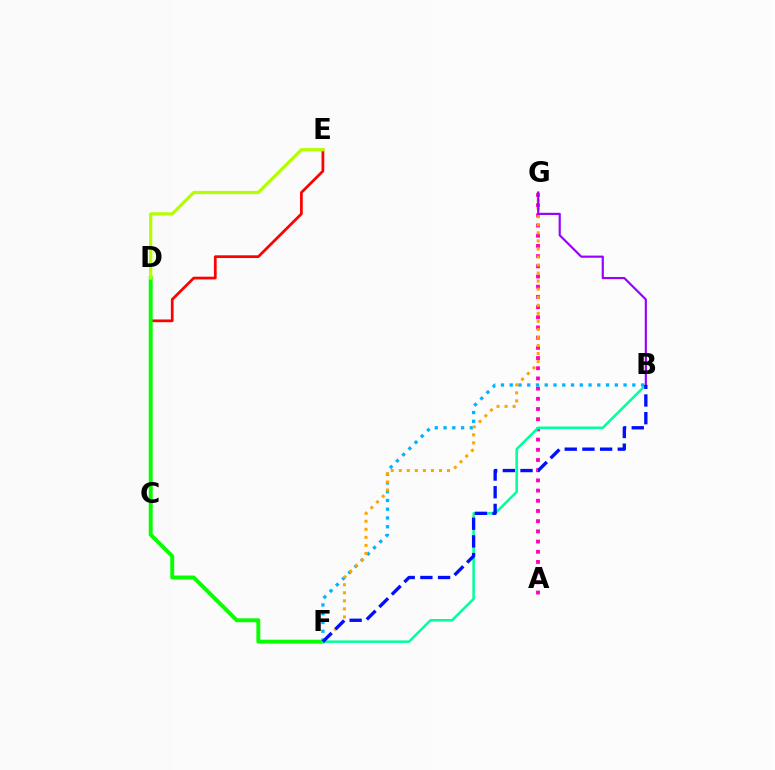{('C', 'E'): [{'color': '#ff0000', 'line_style': 'solid', 'thickness': 1.96}], ('A', 'G'): [{'color': '#ff00bd', 'line_style': 'dotted', 'thickness': 2.77}], ('D', 'F'): [{'color': '#08ff00', 'line_style': 'solid', 'thickness': 2.81}], ('B', 'F'): [{'color': '#00ff9d', 'line_style': 'solid', 'thickness': 1.81}, {'color': '#00b5ff', 'line_style': 'dotted', 'thickness': 2.38}, {'color': '#0010ff', 'line_style': 'dashed', 'thickness': 2.4}], ('D', 'E'): [{'color': '#b3ff00', 'line_style': 'solid', 'thickness': 2.32}], ('F', 'G'): [{'color': '#ffa500', 'line_style': 'dotted', 'thickness': 2.19}], ('B', 'G'): [{'color': '#9b00ff', 'line_style': 'solid', 'thickness': 1.56}]}